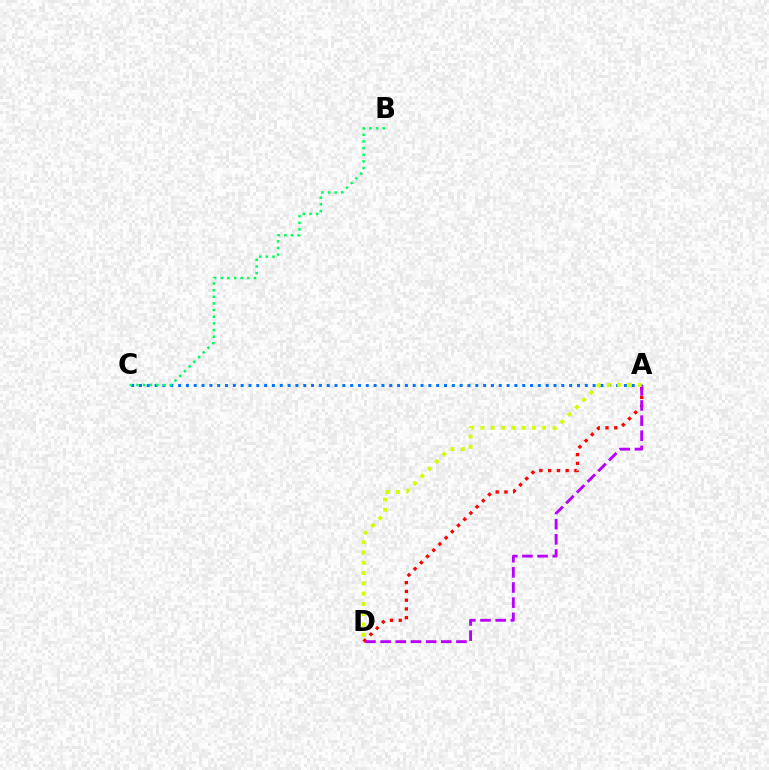{('A', 'C'): [{'color': '#0074ff', 'line_style': 'dotted', 'thickness': 2.13}], ('A', 'D'): [{'color': '#ff0000', 'line_style': 'dotted', 'thickness': 2.38}, {'color': '#b900ff', 'line_style': 'dashed', 'thickness': 2.06}, {'color': '#d1ff00', 'line_style': 'dotted', 'thickness': 2.8}], ('B', 'C'): [{'color': '#00ff5c', 'line_style': 'dotted', 'thickness': 1.81}]}